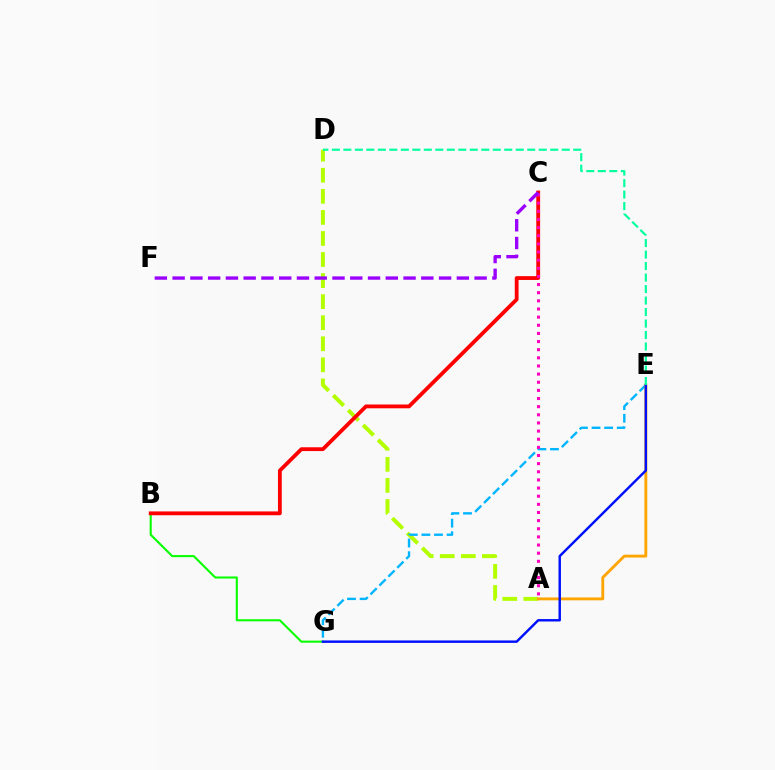{('A', 'D'): [{'color': '#b3ff00', 'line_style': 'dashed', 'thickness': 2.86}], ('E', 'G'): [{'color': '#00b5ff', 'line_style': 'dashed', 'thickness': 1.71}, {'color': '#0010ff', 'line_style': 'solid', 'thickness': 1.76}], ('A', 'E'): [{'color': '#ffa500', 'line_style': 'solid', 'thickness': 2.05}], ('B', 'G'): [{'color': '#08ff00', 'line_style': 'solid', 'thickness': 1.5}], ('B', 'C'): [{'color': '#ff0000', 'line_style': 'solid', 'thickness': 2.74}], ('A', 'C'): [{'color': '#ff00bd', 'line_style': 'dotted', 'thickness': 2.21}], ('D', 'E'): [{'color': '#00ff9d', 'line_style': 'dashed', 'thickness': 1.56}], ('C', 'F'): [{'color': '#9b00ff', 'line_style': 'dashed', 'thickness': 2.41}]}